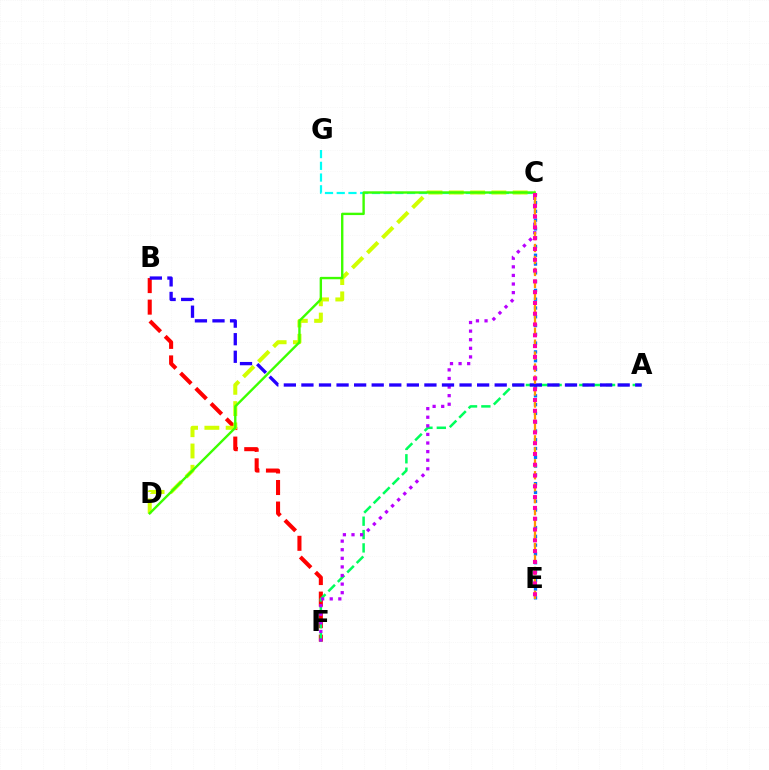{('C', 'G'): [{'color': '#00fff6', 'line_style': 'dashed', 'thickness': 1.59}], ('B', 'F'): [{'color': '#ff0000', 'line_style': 'dashed', 'thickness': 2.93}], ('C', 'E'): [{'color': '#0074ff', 'line_style': 'dotted', 'thickness': 2.39}, {'color': '#ff9400', 'line_style': 'dashed', 'thickness': 1.62}, {'color': '#ff00ac', 'line_style': 'dotted', 'thickness': 2.93}], ('C', 'D'): [{'color': '#d1ff00', 'line_style': 'dashed', 'thickness': 2.89}, {'color': '#3dff00', 'line_style': 'solid', 'thickness': 1.72}], ('A', 'F'): [{'color': '#00ff5c', 'line_style': 'dashed', 'thickness': 1.81}], ('C', 'F'): [{'color': '#b900ff', 'line_style': 'dotted', 'thickness': 2.33}], ('A', 'B'): [{'color': '#2500ff', 'line_style': 'dashed', 'thickness': 2.39}]}